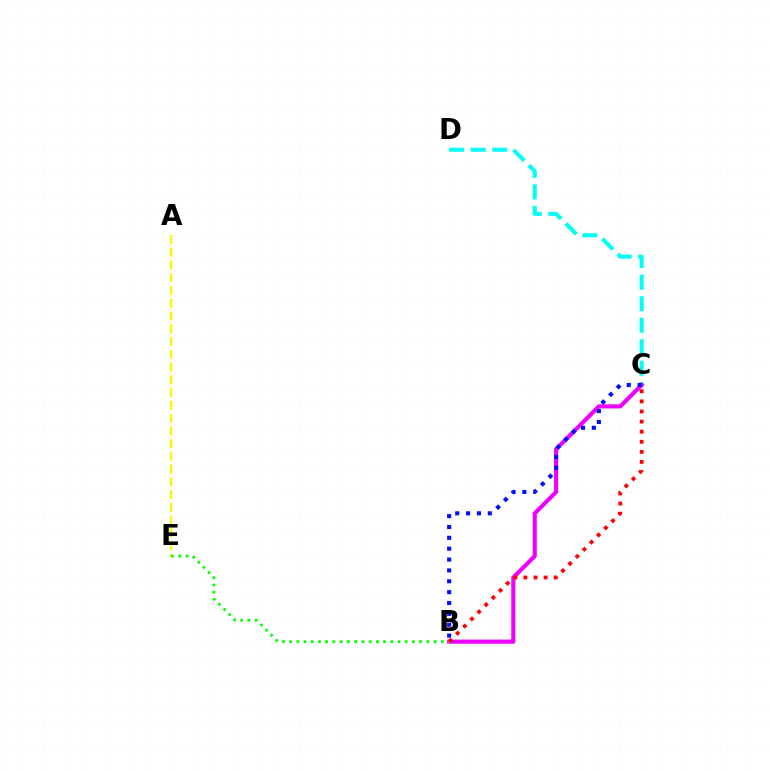{('C', 'D'): [{'color': '#00fff6', 'line_style': 'dashed', 'thickness': 2.92}], ('A', 'E'): [{'color': '#fcf500', 'line_style': 'dashed', 'thickness': 1.73}], ('B', 'C'): [{'color': '#ee00ff', 'line_style': 'solid', 'thickness': 2.97}, {'color': '#ff0000', 'line_style': 'dotted', 'thickness': 2.74}, {'color': '#0010ff', 'line_style': 'dotted', 'thickness': 2.95}], ('B', 'E'): [{'color': '#08ff00', 'line_style': 'dotted', 'thickness': 1.96}]}